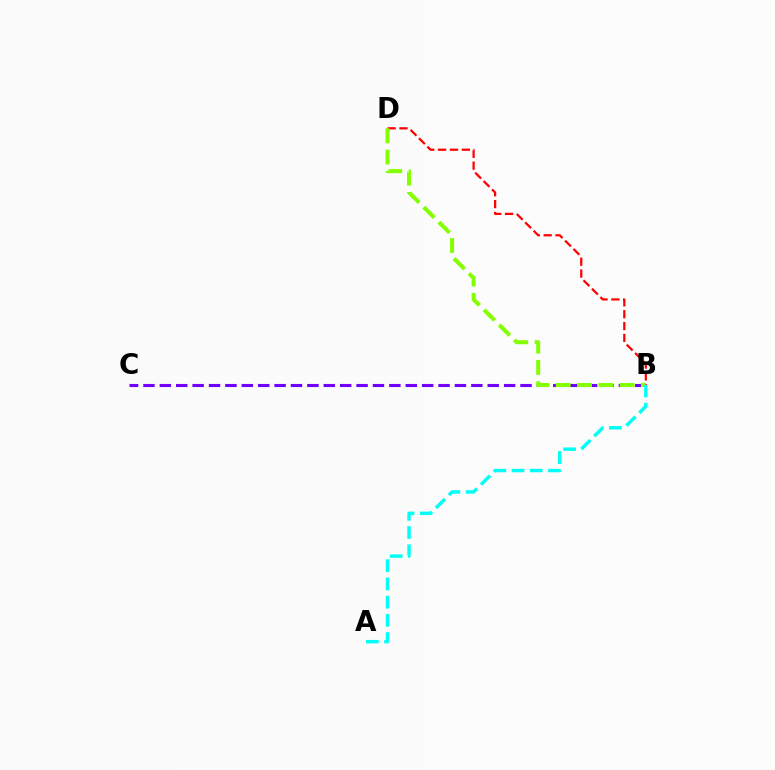{('B', 'C'): [{'color': '#7200ff', 'line_style': 'dashed', 'thickness': 2.23}], ('B', 'D'): [{'color': '#ff0000', 'line_style': 'dashed', 'thickness': 1.61}, {'color': '#84ff00', 'line_style': 'dashed', 'thickness': 2.89}], ('A', 'B'): [{'color': '#00fff6', 'line_style': 'dashed', 'thickness': 2.48}]}